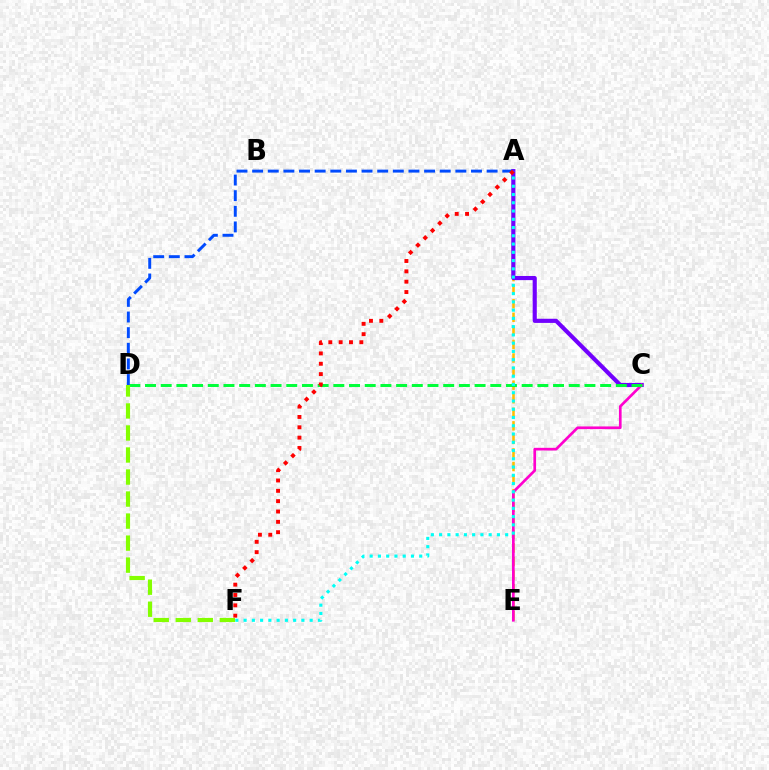{('A', 'E'): [{'color': '#ffbd00', 'line_style': 'dashed', 'thickness': 1.84}], ('A', 'C'): [{'color': '#7200ff', 'line_style': 'solid', 'thickness': 2.98}], ('C', 'E'): [{'color': '#ff00cf', 'line_style': 'solid', 'thickness': 1.93}], ('C', 'D'): [{'color': '#00ff39', 'line_style': 'dashed', 'thickness': 2.13}], ('A', 'D'): [{'color': '#004bff', 'line_style': 'dashed', 'thickness': 2.12}], ('D', 'F'): [{'color': '#84ff00', 'line_style': 'dashed', 'thickness': 2.99}], ('A', 'F'): [{'color': '#00fff6', 'line_style': 'dotted', 'thickness': 2.24}, {'color': '#ff0000', 'line_style': 'dotted', 'thickness': 2.81}]}